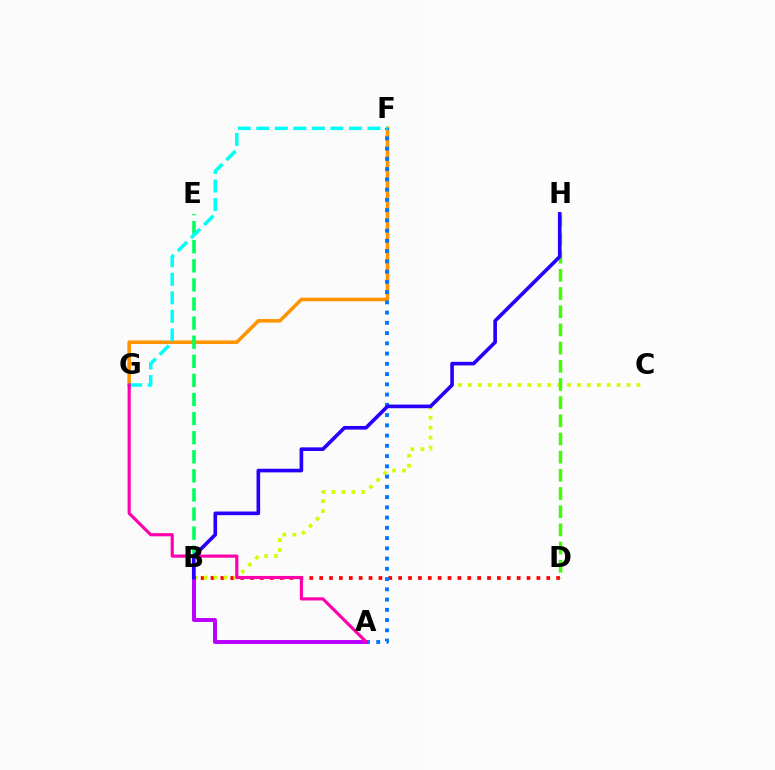{('B', 'D'): [{'color': '#ff0000', 'line_style': 'dotted', 'thickness': 2.68}], ('B', 'C'): [{'color': '#d1ff00', 'line_style': 'dotted', 'thickness': 2.69}], ('F', 'G'): [{'color': '#ff9400', 'line_style': 'solid', 'thickness': 2.57}, {'color': '#00fff6', 'line_style': 'dashed', 'thickness': 2.52}], ('A', 'F'): [{'color': '#0074ff', 'line_style': 'dotted', 'thickness': 2.78}], ('B', 'E'): [{'color': '#00ff5c', 'line_style': 'dashed', 'thickness': 2.59}], ('A', 'B'): [{'color': '#b900ff', 'line_style': 'solid', 'thickness': 2.84}], ('D', 'H'): [{'color': '#3dff00', 'line_style': 'dashed', 'thickness': 2.47}], ('A', 'G'): [{'color': '#ff00ac', 'line_style': 'solid', 'thickness': 2.26}], ('B', 'H'): [{'color': '#2500ff', 'line_style': 'solid', 'thickness': 2.61}]}